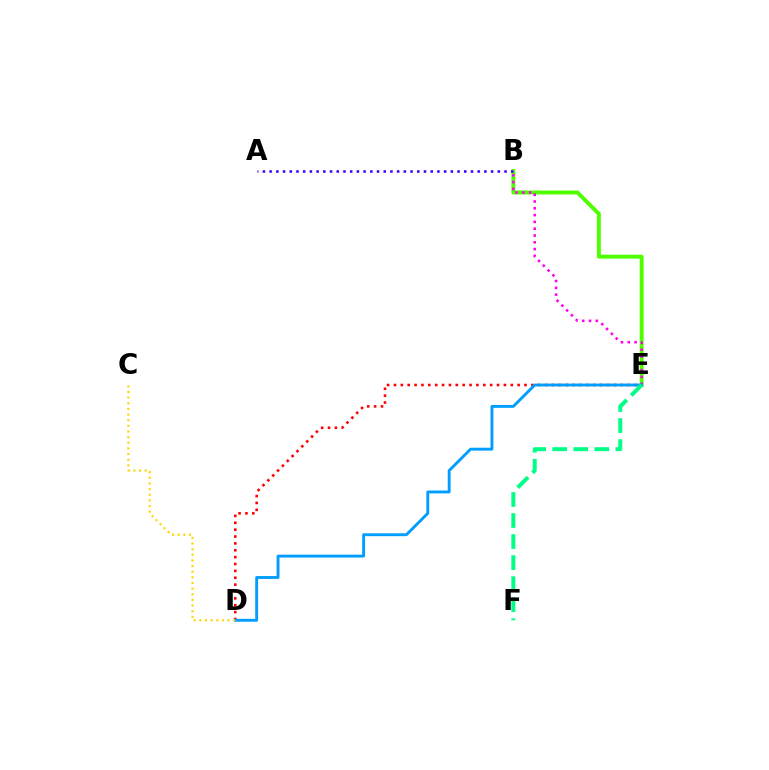{('D', 'E'): [{'color': '#ff0000', 'line_style': 'dotted', 'thickness': 1.87}, {'color': '#009eff', 'line_style': 'solid', 'thickness': 2.08}], ('B', 'E'): [{'color': '#4fff00', 'line_style': 'solid', 'thickness': 2.82}, {'color': '#ff00ed', 'line_style': 'dotted', 'thickness': 1.85}], ('C', 'D'): [{'color': '#ffd500', 'line_style': 'dotted', 'thickness': 1.53}], ('A', 'B'): [{'color': '#3700ff', 'line_style': 'dotted', 'thickness': 1.82}], ('E', 'F'): [{'color': '#00ff86', 'line_style': 'dashed', 'thickness': 2.86}]}